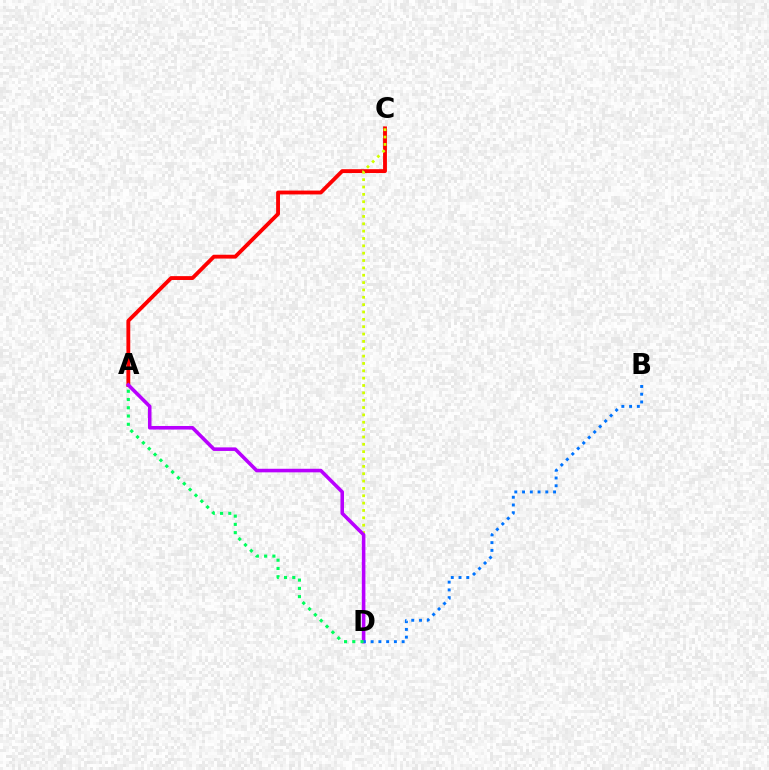{('A', 'C'): [{'color': '#ff0000', 'line_style': 'solid', 'thickness': 2.78}], ('C', 'D'): [{'color': '#d1ff00', 'line_style': 'dotted', 'thickness': 2.0}], ('A', 'D'): [{'color': '#b900ff', 'line_style': 'solid', 'thickness': 2.57}, {'color': '#00ff5c', 'line_style': 'dotted', 'thickness': 2.24}], ('B', 'D'): [{'color': '#0074ff', 'line_style': 'dotted', 'thickness': 2.11}]}